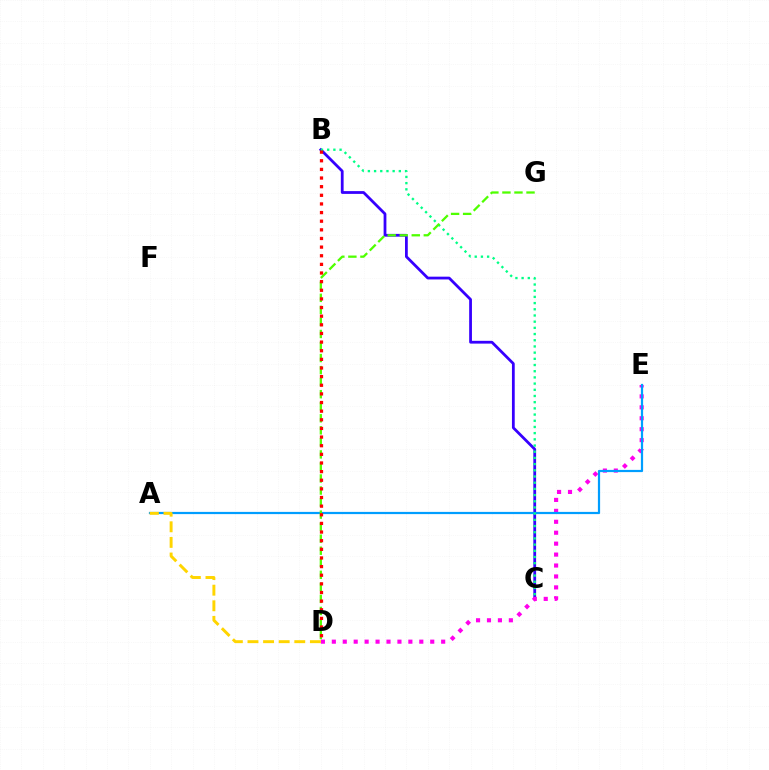{('B', 'C'): [{'color': '#3700ff', 'line_style': 'solid', 'thickness': 2.0}, {'color': '#00ff86', 'line_style': 'dotted', 'thickness': 1.68}], ('D', 'E'): [{'color': '#ff00ed', 'line_style': 'dotted', 'thickness': 2.97}], ('A', 'E'): [{'color': '#009eff', 'line_style': 'solid', 'thickness': 1.59}], ('D', 'G'): [{'color': '#4fff00', 'line_style': 'dashed', 'thickness': 1.64}], ('B', 'D'): [{'color': '#ff0000', 'line_style': 'dotted', 'thickness': 2.35}], ('A', 'D'): [{'color': '#ffd500', 'line_style': 'dashed', 'thickness': 2.12}]}